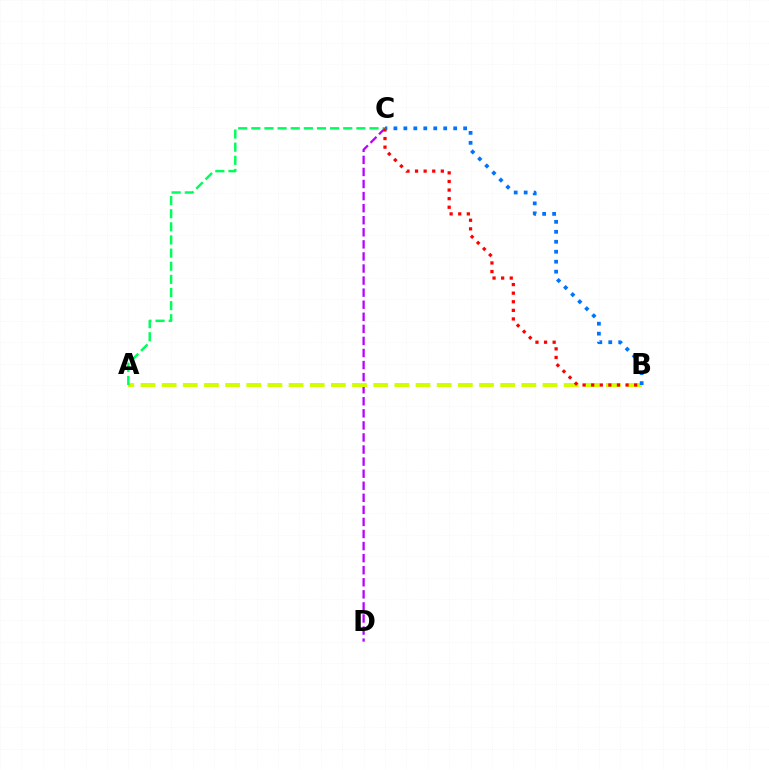{('C', 'D'): [{'color': '#b900ff', 'line_style': 'dashed', 'thickness': 1.64}], ('A', 'B'): [{'color': '#d1ff00', 'line_style': 'dashed', 'thickness': 2.87}], ('A', 'C'): [{'color': '#00ff5c', 'line_style': 'dashed', 'thickness': 1.78}], ('B', 'C'): [{'color': '#ff0000', 'line_style': 'dotted', 'thickness': 2.34}, {'color': '#0074ff', 'line_style': 'dotted', 'thickness': 2.71}]}